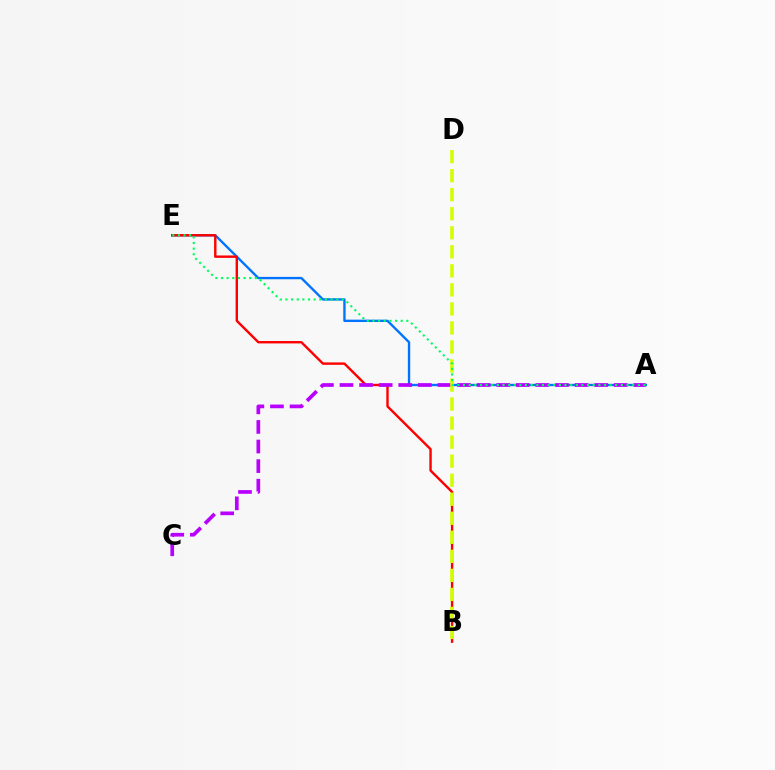{('A', 'E'): [{'color': '#0074ff', 'line_style': 'solid', 'thickness': 1.7}, {'color': '#00ff5c', 'line_style': 'dotted', 'thickness': 1.53}], ('B', 'E'): [{'color': '#ff0000', 'line_style': 'solid', 'thickness': 1.73}], ('A', 'C'): [{'color': '#b900ff', 'line_style': 'dashed', 'thickness': 2.66}], ('B', 'D'): [{'color': '#d1ff00', 'line_style': 'dashed', 'thickness': 2.59}]}